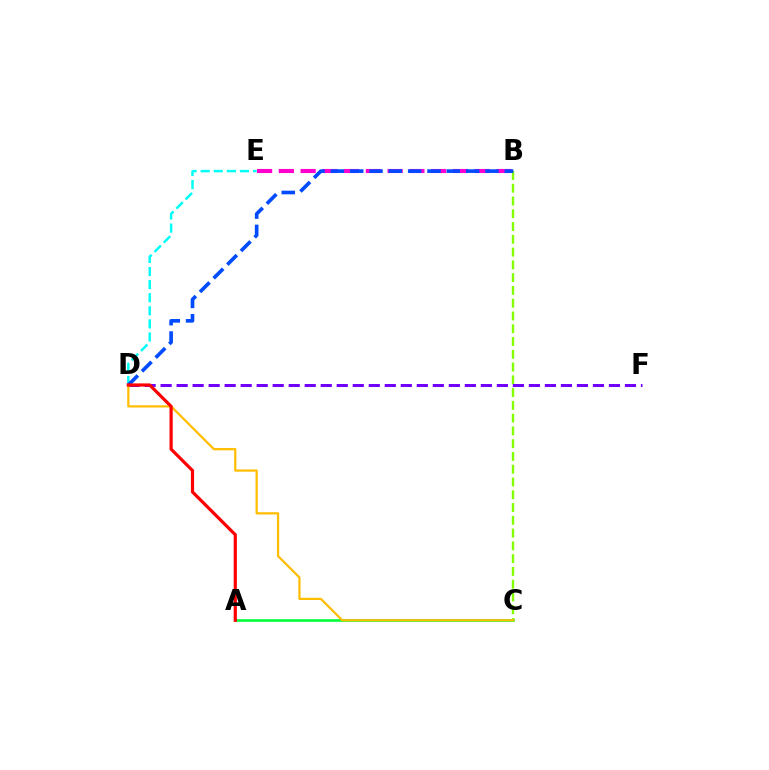{('D', 'E'): [{'color': '#00fff6', 'line_style': 'dashed', 'thickness': 1.78}], ('B', 'C'): [{'color': '#84ff00', 'line_style': 'dashed', 'thickness': 1.74}], ('D', 'F'): [{'color': '#7200ff', 'line_style': 'dashed', 'thickness': 2.18}], ('A', 'C'): [{'color': '#00ff39', 'line_style': 'solid', 'thickness': 1.9}], ('B', 'E'): [{'color': '#ff00cf', 'line_style': 'dashed', 'thickness': 2.96}], ('B', 'D'): [{'color': '#004bff', 'line_style': 'dashed', 'thickness': 2.62}], ('C', 'D'): [{'color': '#ffbd00', 'line_style': 'solid', 'thickness': 1.6}], ('A', 'D'): [{'color': '#ff0000', 'line_style': 'solid', 'thickness': 2.3}]}